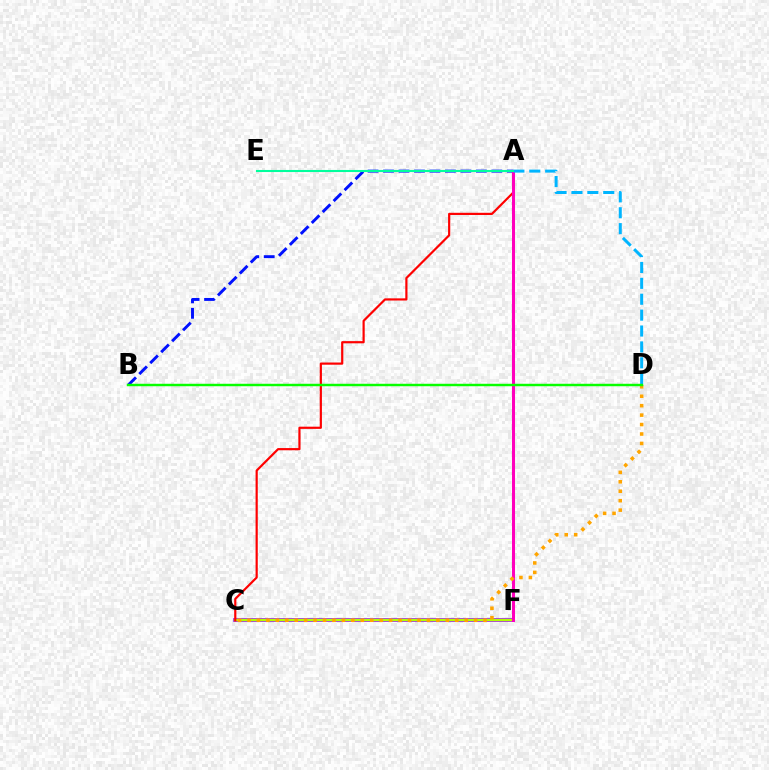{('C', 'F'): [{'color': '#9b00ff', 'line_style': 'solid', 'thickness': 2.63}, {'color': '#b3ff00', 'line_style': 'solid', 'thickness': 1.76}], ('A', 'B'): [{'color': '#0010ff', 'line_style': 'dashed', 'thickness': 2.1}], ('A', 'C'): [{'color': '#ff0000', 'line_style': 'solid', 'thickness': 1.58}], ('A', 'F'): [{'color': '#ff00bd', 'line_style': 'solid', 'thickness': 2.19}], ('A', 'D'): [{'color': '#00b5ff', 'line_style': 'dashed', 'thickness': 2.16}], ('C', 'D'): [{'color': '#ffa500', 'line_style': 'dotted', 'thickness': 2.57}], ('B', 'D'): [{'color': '#08ff00', 'line_style': 'solid', 'thickness': 1.76}], ('A', 'E'): [{'color': '#00ff9d', 'line_style': 'solid', 'thickness': 1.5}]}